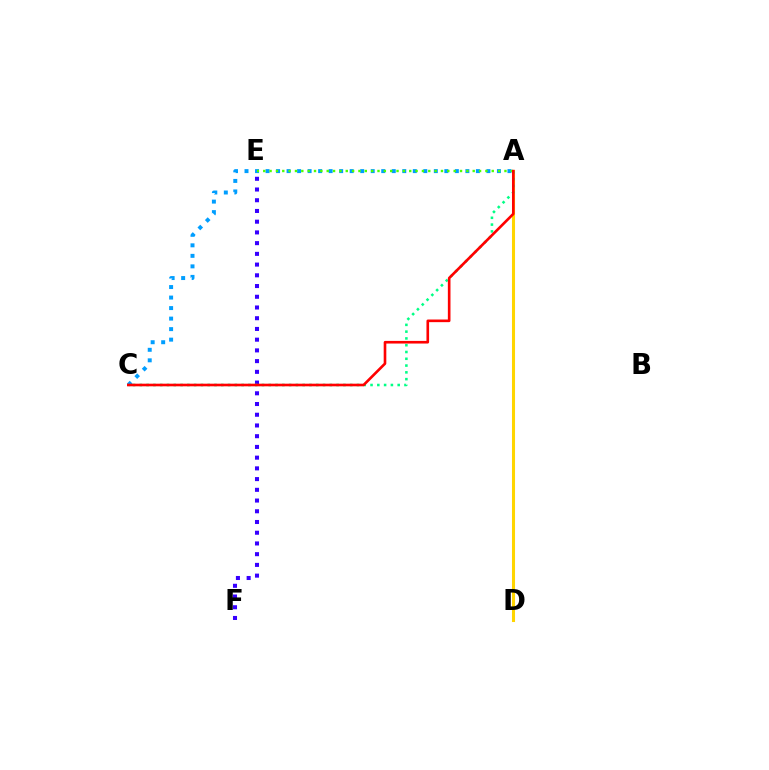{('A', 'D'): [{'color': '#ff00ed', 'line_style': 'dotted', 'thickness': 2.07}, {'color': '#ffd500', 'line_style': 'solid', 'thickness': 2.2}], ('E', 'F'): [{'color': '#3700ff', 'line_style': 'dotted', 'thickness': 2.91}], ('A', 'C'): [{'color': '#009eff', 'line_style': 'dotted', 'thickness': 2.86}, {'color': '#00ff86', 'line_style': 'dotted', 'thickness': 1.84}, {'color': '#ff0000', 'line_style': 'solid', 'thickness': 1.9}], ('A', 'E'): [{'color': '#4fff00', 'line_style': 'dotted', 'thickness': 1.72}]}